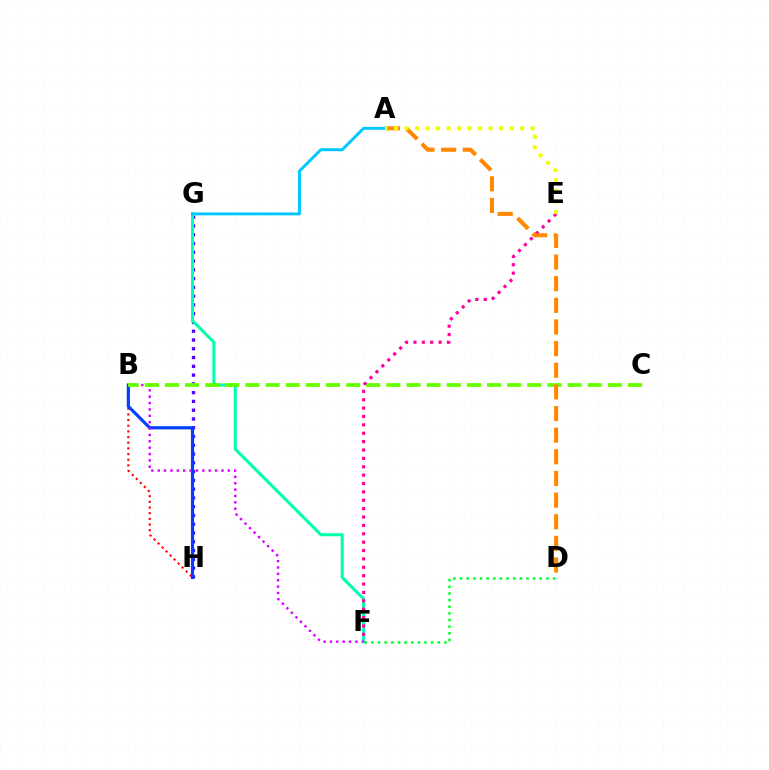{('G', 'H'): [{'color': '#4f00ff', 'line_style': 'dotted', 'thickness': 2.38}], ('D', 'F'): [{'color': '#00ff27', 'line_style': 'dotted', 'thickness': 1.8}], ('F', 'G'): [{'color': '#00ffaf', 'line_style': 'solid', 'thickness': 2.19}], ('B', 'H'): [{'color': '#ff0000', 'line_style': 'dotted', 'thickness': 1.54}, {'color': '#003fff', 'line_style': 'solid', 'thickness': 2.28}], ('B', 'F'): [{'color': '#d600ff', 'line_style': 'dotted', 'thickness': 1.73}], ('B', 'C'): [{'color': '#66ff00', 'line_style': 'dashed', 'thickness': 2.73}], ('E', 'F'): [{'color': '#ff00a0', 'line_style': 'dotted', 'thickness': 2.28}], ('A', 'D'): [{'color': '#ff8800', 'line_style': 'dashed', 'thickness': 2.94}], ('A', 'G'): [{'color': '#00c7ff', 'line_style': 'solid', 'thickness': 2.12}], ('A', 'E'): [{'color': '#eeff00', 'line_style': 'dotted', 'thickness': 2.85}]}